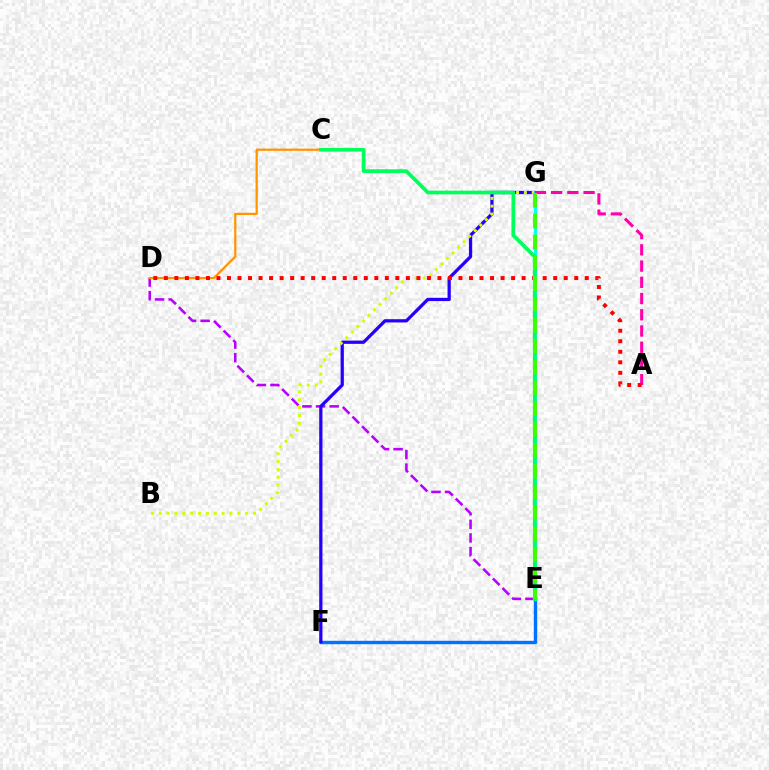{('E', 'F'): [{'color': '#0074ff', 'line_style': 'solid', 'thickness': 2.44}], ('D', 'E'): [{'color': '#b900ff', 'line_style': 'dashed', 'thickness': 1.85}], ('F', 'G'): [{'color': '#2500ff', 'line_style': 'solid', 'thickness': 2.35}], ('B', 'G'): [{'color': '#d1ff00', 'line_style': 'dotted', 'thickness': 2.13}], ('E', 'G'): [{'color': '#00fff6', 'line_style': 'solid', 'thickness': 2.28}, {'color': '#3dff00', 'line_style': 'dashed', 'thickness': 2.83}], ('C', 'D'): [{'color': '#ff9400', 'line_style': 'solid', 'thickness': 1.59}], ('A', 'G'): [{'color': '#ff00ac', 'line_style': 'dashed', 'thickness': 2.21}], ('A', 'D'): [{'color': '#ff0000', 'line_style': 'dotted', 'thickness': 2.86}], ('C', 'E'): [{'color': '#00ff5c', 'line_style': 'solid', 'thickness': 2.67}]}